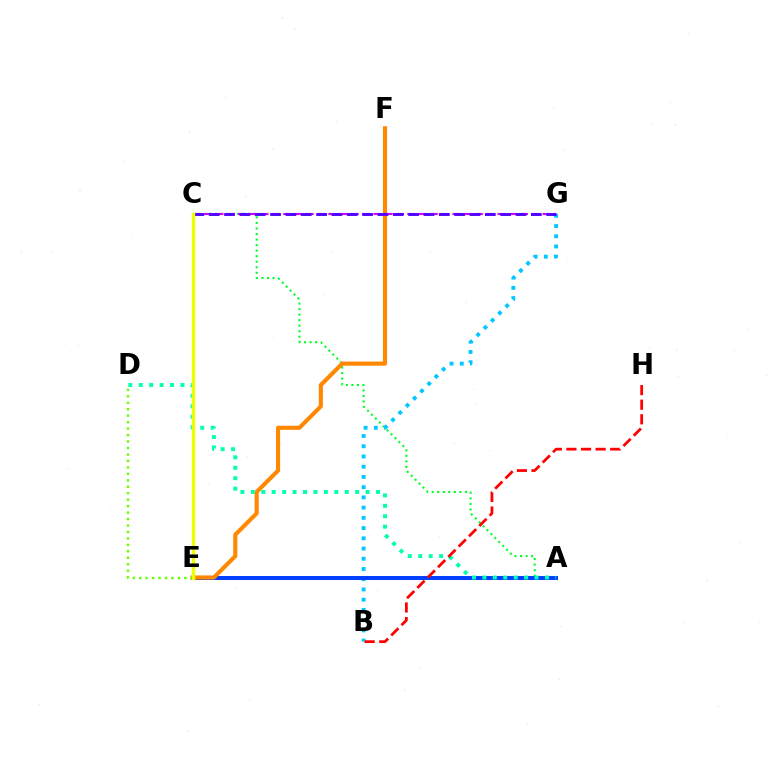{('A', 'C'): [{'color': '#00ff27', 'line_style': 'dotted', 'thickness': 1.51}], ('B', 'G'): [{'color': '#00c7ff', 'line_style': 'dotted', 'thickness': 2.78}], ('A', 'E'): [{'color': '#003fff', 'line_style': 'solid', 'thickness': 2.86}], ('E', 'F'): [{'color': '#ff8800', 'line_style': 'solid', 'thickness': 2.97}], ('C', 'E'): [{'color': '#ff00a0', 'line_style': 'dashed', 'thickness': 1.87}, {'color': '#eeff00', 'line_style': 'solid', 'thickness': 2.47}], ('A', 'D'): [{'color': '#00ffaf', 'line_style': 'dotted', 'thickness': 2.83}], ('D', 'E'): [{'color': '#66ff00', 'line_style': 'dotted', 'thickness': 1.75}], ('C', 'G'): [{'color': '#d600ff', 'line_style': 'dashed', 'thickness': 1.53}, {'color': '#4f00ff', 'line_style': 'dashed', 'thickness': 2.08}], ('B', 'H'): [{'color': '#ff0000', 'line_style': 'dashed', 'thickness': 1.98}]}